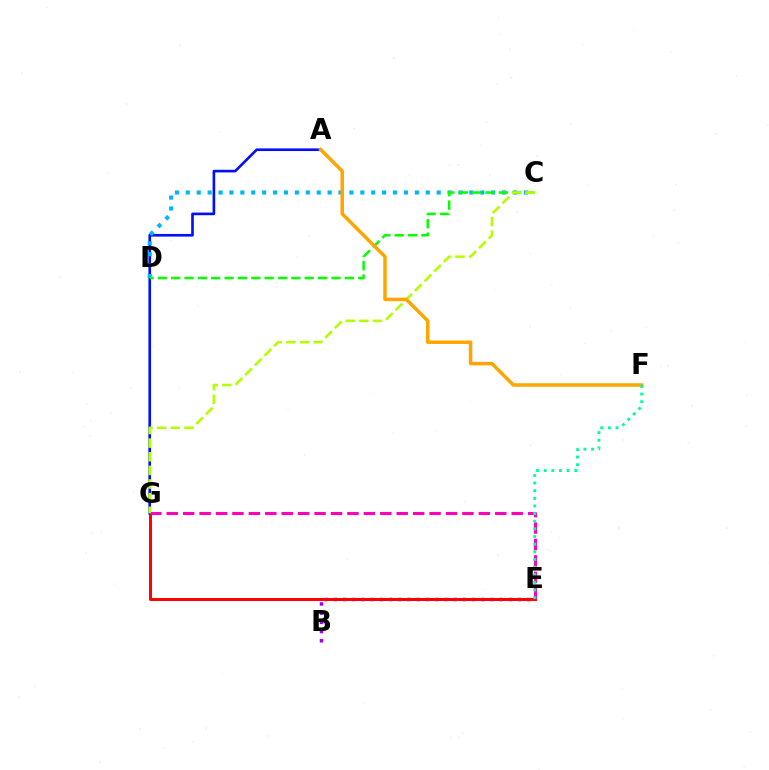{('B', 'E'): [{'color': '#9b00ff', 'line_style': 'dotted', 'thickness': 2.5}], ('E', 'G'): [{'color': '#ff0000', 'line_style': 'solid', 'thickness': 2.14}, {'color': '#ff00bd', 'line_style': 'dashed', 'thickness': 2.23}], ('A', 'G'): [{'color': '#0010ff', 'line_style': 'solid', 'thickness': 1.91}], ('C', 'D'): [{'color': '#00b5ff', 'line_style': 'dotted', 'thickness': 2.96}, {'color': '#08ff00', 'line_style': 'dashed', 'thickness': 1.81}], ('C', 'G'): [{'color': '#b3ff00', 'line_style': 'dashed', 'thickness': 1.85}], ('A', 'F'): [{'color': '#ffa500', 'line_style': 'solid', 'thickness': 2.51}], ('E', 'F'): [{'color': '#00ff9d', 'line_style': 'dotted', 'thickness': 2.08}]}